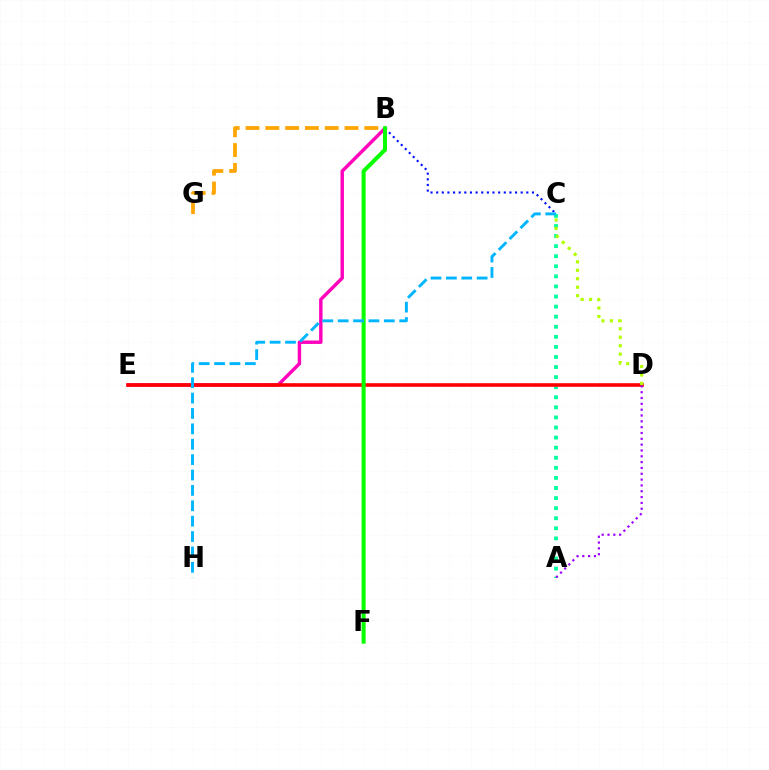{('A', 'C'): [{'color': '#00ff9d', 'line_style': 'dotted', 'thickness': 2.74}], ('B', 'E'): [{'color': '#ff00bd', 'line_style': 'solid', 'thickness': 2.47}], ('D', 'E'): [{'color': '#ff0000', 'line_style': 'solid', 'thickness': 2.6}], ('B', 'G'): [{'color': '#ffa500', 'line_style': 'dashed', 'thickness': 2.69}], ('B', 'C'): [{'color': '#0010ff', 'line_style': 'dotted', 'thickness': 1.53}], ('B', 'F'): [{'color': '#08ff00', 'line_style': 'solid', 'thickness': 2.91}], ('C', 'D'): [{'color': '#b3ff00', 'line_style': 'dotted', 'thickness': 2.29}], ('C', 'H'): [{'color': '#00b5ff', 'line_style': 'dashed', 'thickness': 2.09}], ('A', 'D'): [{'color': '#9b00ff', 'line_style': 'dotted', 'thickness': 1.58}]}